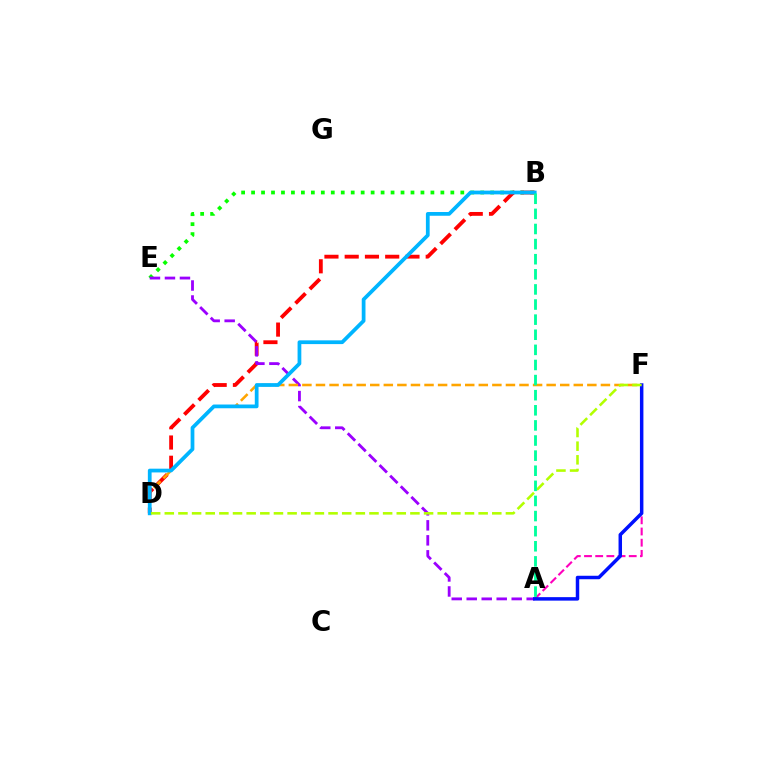{('B', 'E'): [{'color': '#08ff00', 'line_style': 'dotted', 'thickness': 2.71}], ('A', 'F'): [{'color': '#ff00bd', 'line_style': 'dashed', 'thickness': 1.52}, {'color': '#0010ff', 'line_style': 'solid', 'thickness': 2.5}], ('B', 'D'): [{'color': '#ff0000', 'line_style': 'dashed', 'thickness': 2.75}, {'color': '#00b5ff', 'line_style': 'solid', 'thickness': 2.7}], ('A', 'E'): [{'color': '#9b00ff', 'line_style': 'dashed', 'thickness': 2.04}], ('D', 'F'): [{'color': '#ffa500', 'line_style': 'dashed', 'thickness': 1.84}, {'color': '#b3ff00', 'line_style': 'dashed', 'thickness': 1.85}], ('A', 'B'): [{'color': '#00ff9d', 'line_style': 'dashed', 'thickness': 2.05}]}